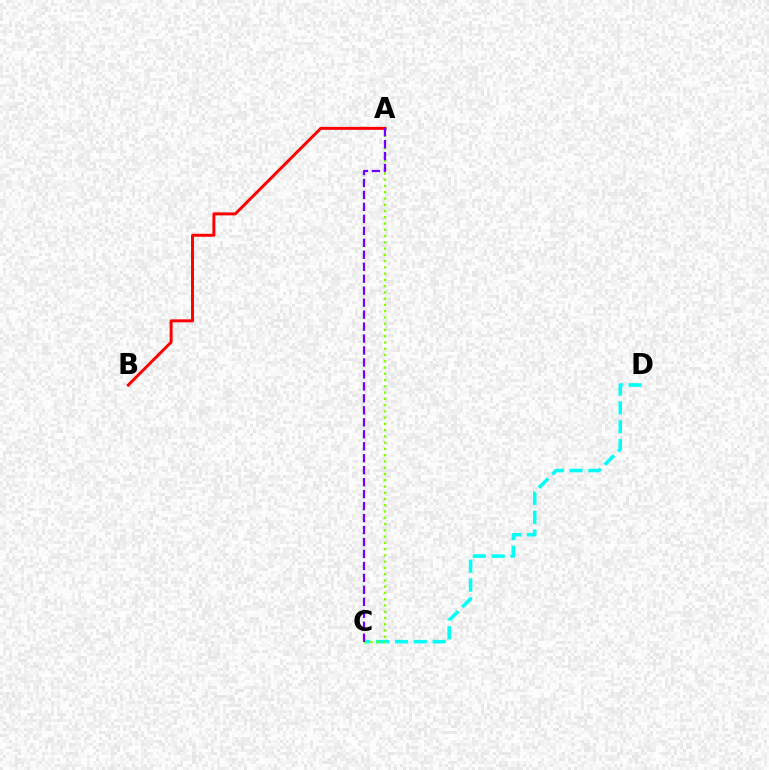{('C', 'D'): [{'color': '#00fff6', 'line_style': 'dashed', 'thickness': 2.56}], ('A', 'C'): [{'color': '#84ff00', 'line_style': 'dotted', 'thickness': 1.7}, {'color': '#7200ff', 'line_style': 'dashed', 'thickness': 1.63}], ('A', 'B'): [{'color': '#ff0000', 'line_style': 'solid', 'thickness': 2.13}]}